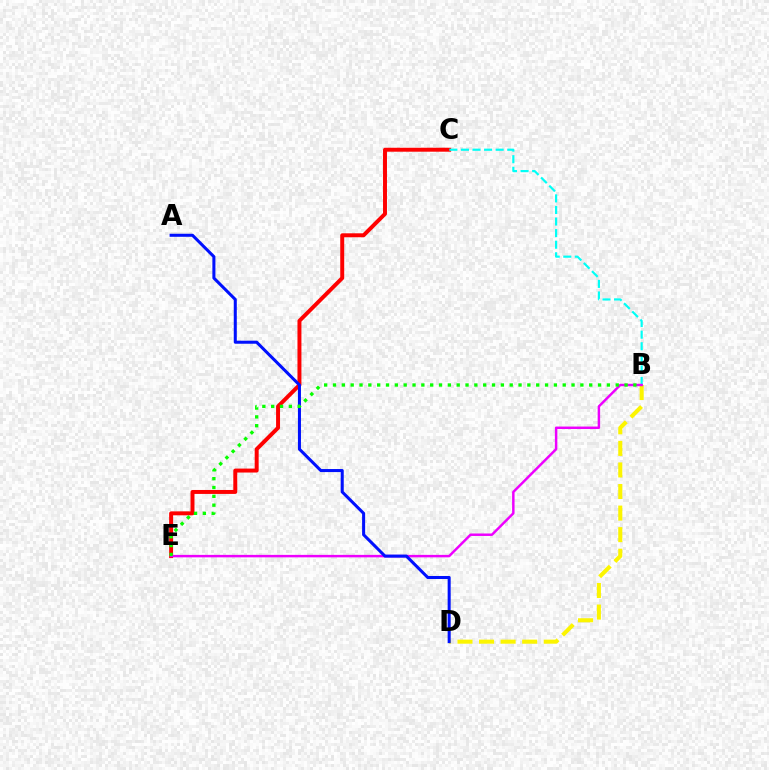{('C', 'E'): [{'color': '#ff0000', 'line_style': 'solid', 'thickness': 2.84}], ('B', 'D'): [{'color': '#fcf500', 'line_style': 'dashed', 'thickness': 2.93}], ('B', 'C'): [{'color': '#00fff6', 'line_style': 'dashed', 'thickness': 1.57}], ('B', 'E'): [{'color': '#ee00ff', 'line_style': 'solid', 'thickness': 1.77}, {'color': '#08ff00', 'line_style': 'dotted', 'thickness': 2.4}], ('A', 'D'): [{'color': '#0010ff', 'line_style': 'solid', 'thickness': 2.19}]}